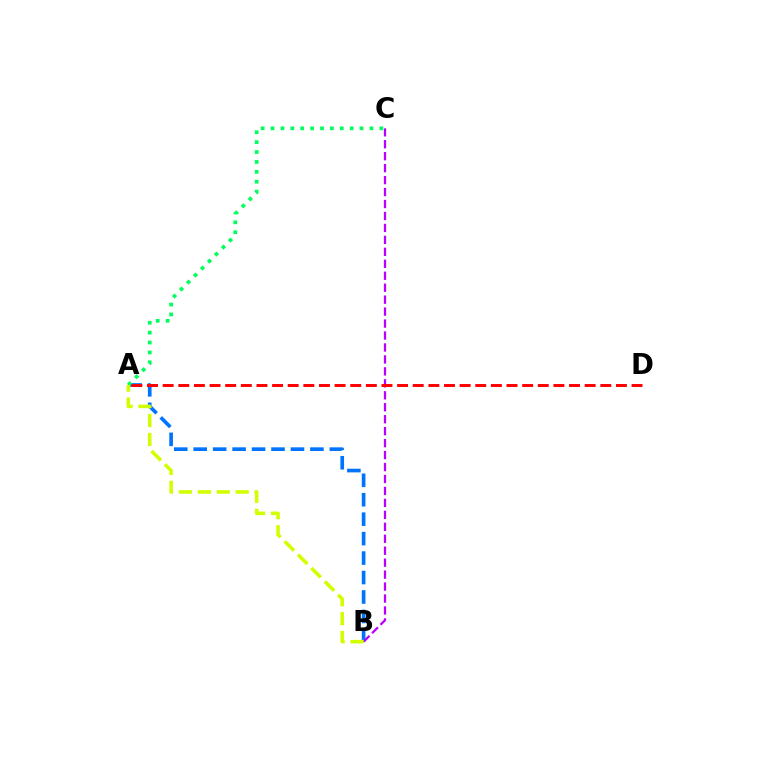{('A', 'B'): [{'color': '#0074ff', 'line_style': 'dashed', 'thickness': 2.64}, {'color': '#d1ff00', 'line_style': 'dashed', 'thickness': 2.57}], ('A', 'C'): [{'color': '#00ff5c', 'line_style': 'dotted', 'thickness': 2.69}], ('B', 'C'): [{'color': '#b900ff', 'line_style': 'dashed', 'thickness': 1.62}], ('A', 'D'): [{'color': '#ff0000', 'line_style': 'dashed', 'thickness': 2.12}]}